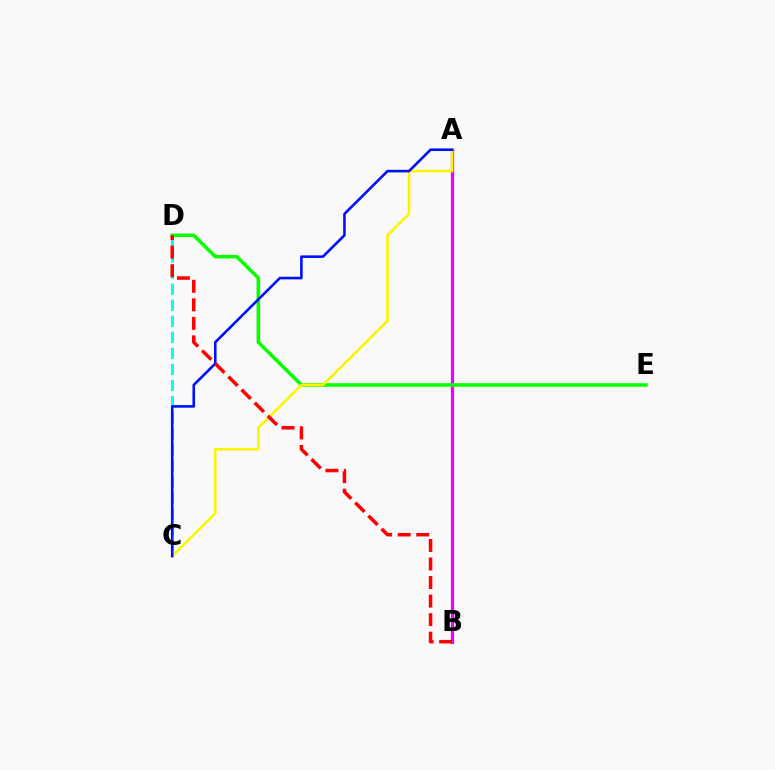{('A', 'B'): [{'color': '#ee00ff', 'line_style': 'solid', 'thickness': 2.33}], ('C', 'D'): [{'color': '#00fff6', 'line_style': 'dashed', 'thickness': 2.18}], ('D', 'E'): [{'color': '#08ff00', 'line_style': 'solid', 'thickness': 2.56}], ('A', 'C'): [{'color': '#fcf500', 'line_style': 'solid', 'thickness': 1.87}, {'color': '#0010ff', 'line_style': 'solid', 'thickness': 1.88}], ('B', 'D'): [{'color': '#ff0000', 'line_style': 'dashed', 'thickness': 2.52}]}